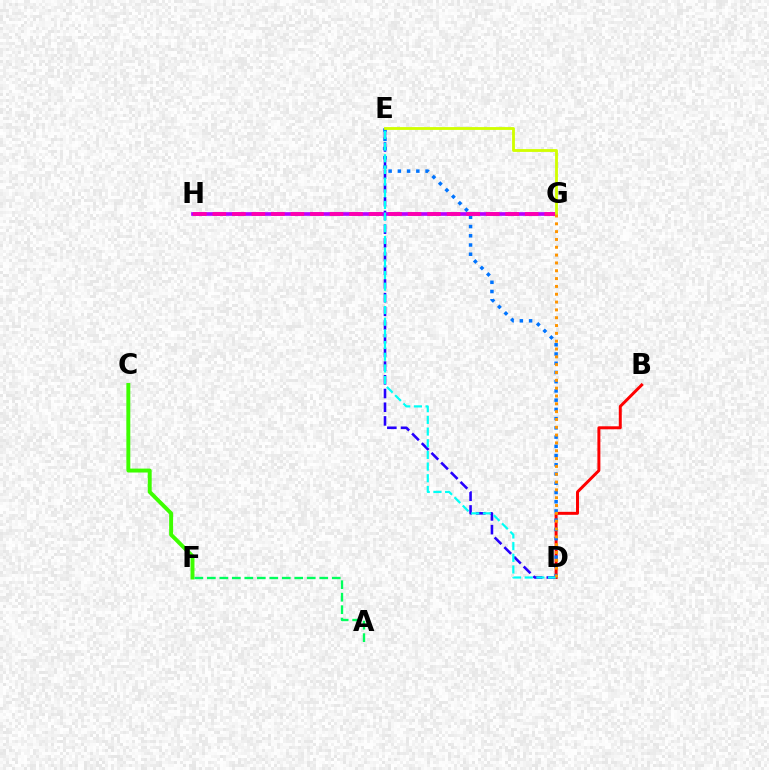{('D', 'E'): [{'color': '#2500ff', 'line_style': 'dashed', 'thickness': 1.86}, {'color': '#0074ff', 'line_style': 'dotted', 'thickness': 2.51}, {'color': '#00fff6', 'line_style': 'dashed', 'thickness': 1.59}], ('B', 'D'): [{'color': '#ff0000', 'line_style': 'solid', 'thickness': 2.14}], ('G', 'H'): [{'color': '#b900ff', 'line_style': 'solid', 'thickness': 2.65}, {'color': '#ff00ac', 'line_style': 'dashed', 'thickness': 2.65}], ('C', 'F'): [{'color': '#3dff00', 'line_style': 'solid', 'thickness': 2.83}], ('E', 'G'): [{'color': '#d1ff00', 'line_style': 'solid', 'thickness': 2.04}], ('A', 'F'): [{'color': '#00ff5c', 'line_style': 'dashed', 'thickness': 1.7}], ('D', 'G'): [{'color': '#ff9400', 'line_style': 'dotted', 'thickness': 2.13}]}